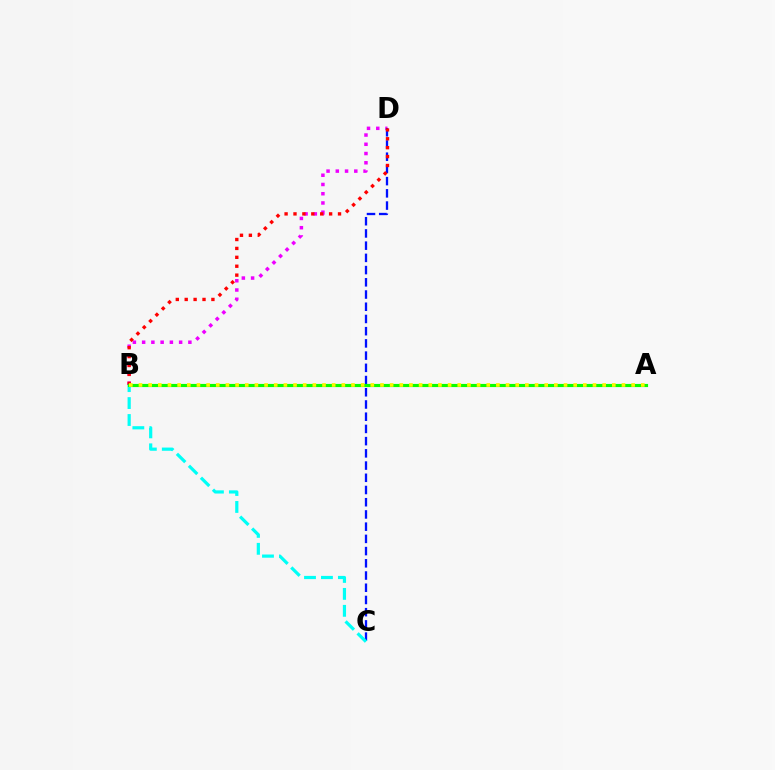{('B', 'D'): [{'color': '#ee00ff', 'line_style': 'dotted', 'thickness': 2.51}, {'color': '#ff0000', 'line_style': 'dotted', 'thickness': 2.42}], ('C', 'D'): [{'color': '#0010ff', 'line_style': 'dashed', 'thickness': 1.66}], ('B', 'C'): [{'color': '#00fff6', 'line_style': 'dashed', 'thickness': 2.3}], ('A', 'B'): [{'color': '#08ff00', 'line_style': 'solid', 'thickness': 2.27}, {'color': '#fcf500', 'line_style': 'dotted', 'thickness': 2.62}]}